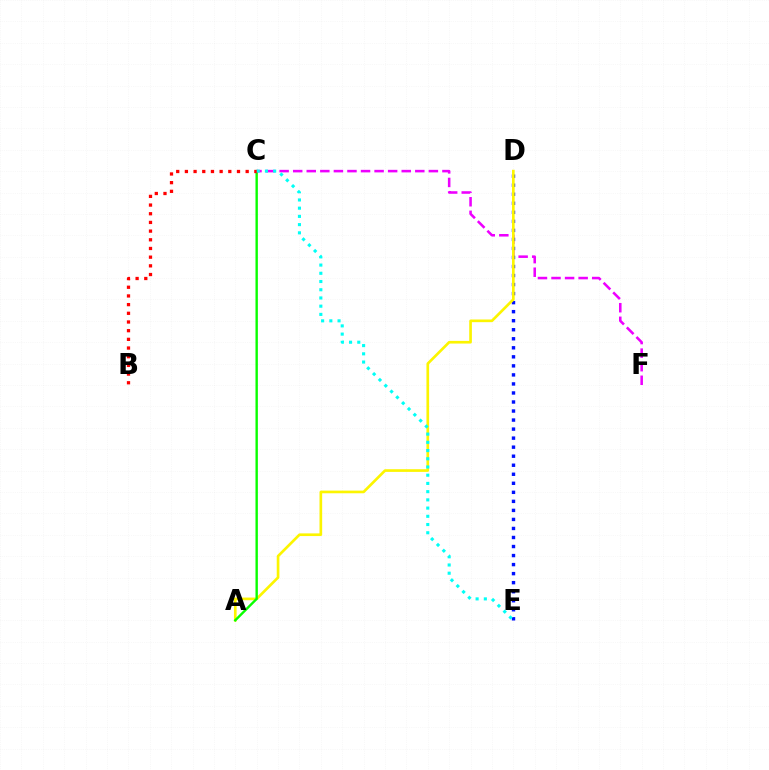{('C', 'F'): [{'color': '#ee00ff', 'line_style': 'dashed', 'thickness': 1.84}], ('D', 'E'): [{'color': '#0010ff', 'line_style': 'dotted', 'thickness': 2.45}], ('A', 'D'): [{'color': '#fcf500', 'line_style': 'solid', 'thickness': 1.92}], ('A', 'C'): [{'color': '#08ff00', 'line_style': 'solid', 'thickness': 1.72}], ('B', 'C'): [{'color': '#ff0000', 'line_style': 'dotted', 'thickness': 2.36}], ('C', 'E'): [{'color': '#00fff6', 'line_style': 'dotted', 'thickness': 2.23}]}